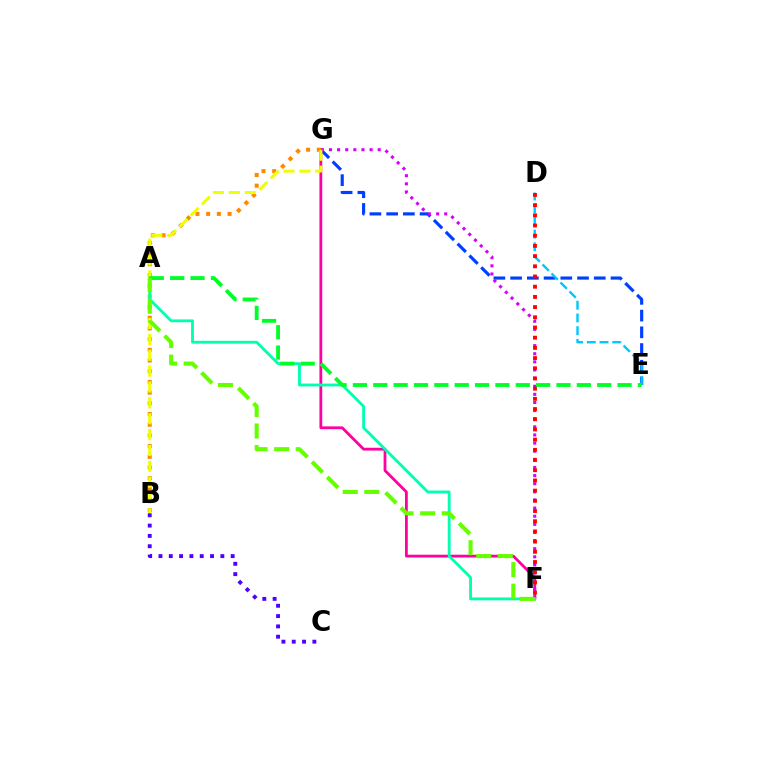{('E', 'G'): [{'color': '#003fff', 'line_style': 'dashed', 'thickness': 2.27}], ('F', 'G'): [{'color': '#ff00a0', 'line_style': 'solid', 'thickness': 2.01}, {'color': '#d600ff', 'line_style': 'dotted', 'thickness': 2.21}], ('D', 'E'): [{'color': '#00c7ff', 'line_style': 'dashed', 'thickness': 1.72}], ('B', 'G'): [{'color': '#ff8800', 'line_style': 'dotted', 'thickness': 2.91}, {'color': '#eeff00', 'line_style': 'dashed', 'thickness': 2.16}], ('A', 'F'): [{'color': '#00ffaf', 'line_style': 'solid', 'thickness': 2.03}, {'color': '#66ff00', 'line_style': 'dashed', 'thickness': 2.93}], ('B', 'C'): [{'color': '#4f00ff', 'line_style': 'dotted', 'thickness': 2.8}], ('A', 'E'): [{'color': '#00ff27', 'line_style': 'dashed', 'thickness': 2.77}], ('D', 'F'): [{'color': '#ff0000', 'line_style': 'dotted', 'thickness': 2.77}]}